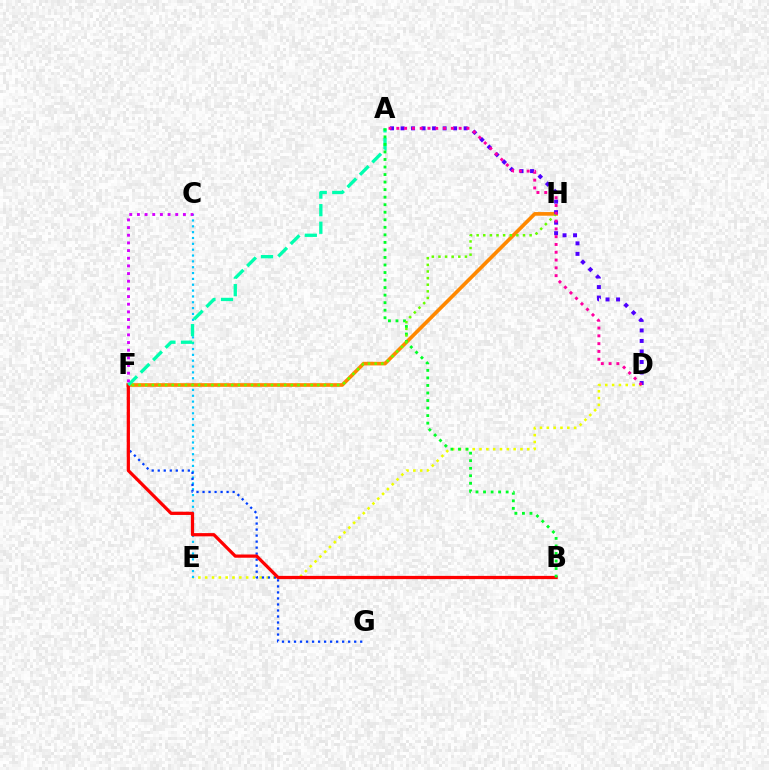{('D', 'E'): [{'color': '#eeff00', 'line_style': 'dotted', 'thickness': 1.85}], ('C', 'E'): [{'color': '#00c7ff', 'line_style': 'dotted', 'thickness': 1.59}], ('F', 'G'): [{'color': '#003fff', 'line_style': 'dotted', 'thickness': 1.63}], ('F', 'H'): [{'color': '#ff8800', 'line_style': 'solid', 'thickness': 2.63}, {'color': '#66ff00', 'line_style': 'dotted', 'thickness': 1.8}], ('B', 'F'): [{'color': '#ff0000', 'line_style': 'solid', 'thickness': 2.33}], ('A', 'D'): [{'color': '#4f00ff', 'line_style': 'dotted', 'thickness': 2.86}, {'color': '#ff00a0', 'line_style': 'dotted', 'thickness': 2.12}], ('A', 'F'): [{'color': '#00ffaf', 'line_style': 'dashed', 'thickness': 2.39}], ('A', 'B'): [{'color': '#00ff27', 'line_style': 'dotted', 'thickness': 2.05}], ('C', 'F'): [{'color': '#d600ff', 'line_style': 'dotted', 'thickness': 2.08}]}